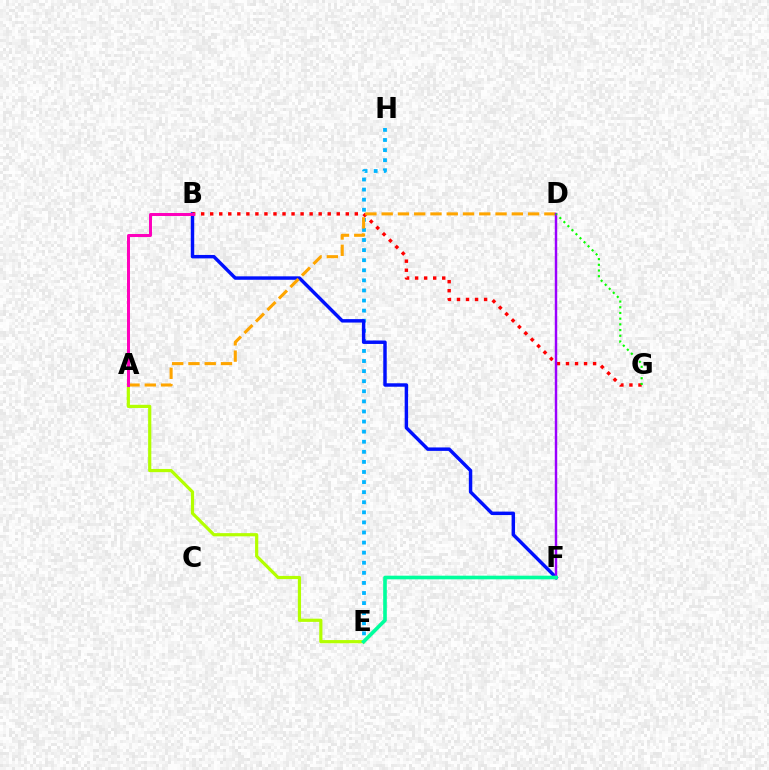{('E', 'H'): [{'color': '#00b5ff', 'line_style': 'dotted', 'thickness': 2.74}], ('B', 'F'): [{'color': '#0010ff', 'line_style': 'solid', 'thickness': 2.48}], ('B', 'G'): [{'color': '#ff0000', 'line_style': 'dotted', 'thickness': 2.46}], ('A', 'D'): [{'color': '#ffa500', 'line_style': 'dashed', 'thickness': 2.21}], ('A', 'E'): [{'color': '#b3ff00', 'line_style': 'solid', 'thickness': 2.29}], ('A', 'B'): [{'color': '#ff00bd', 'line_style': 'solid', 'thickness': 2.14}], ('D', 'F'): [{'color': '#9b00ff', 'line_style': 'solid', 'thickness': 1.76}], ('D', 'G'): [{'color': '#08ff00', 'line_style': 'dotted', 'thickness': 1.55}], ('E', 'F'): [{'color': '#00ff9d', 'line_style': 'solid', 'thickness': 2.61}]}